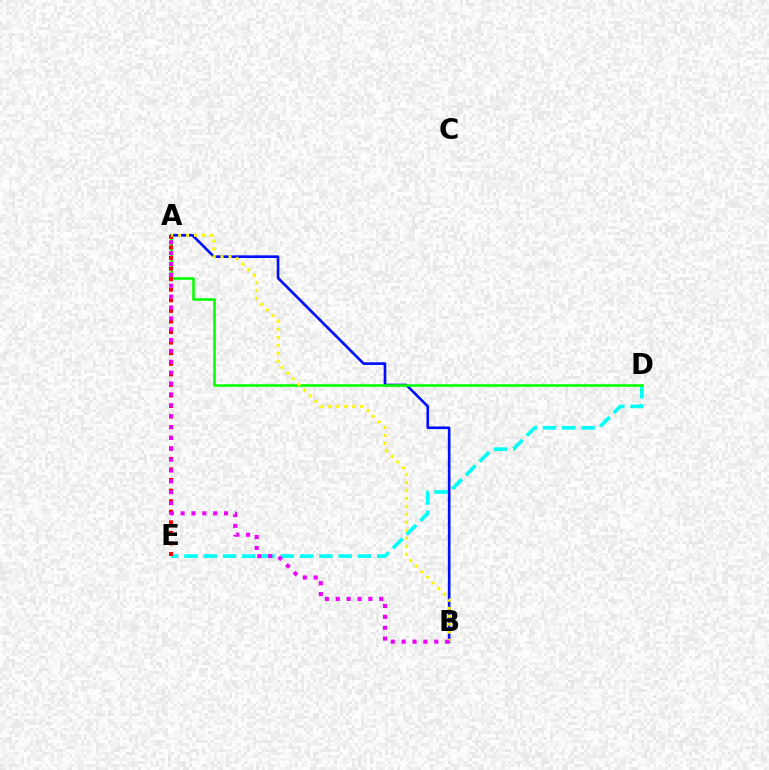{('D', 'E'): [{'color': '#00fff6', 'line_style': 'dashed', 'thickness': 2.62}], ('A', 'B'): [{'color': '#0010ff', 'line_style': 'solid', 'thickness': 1.91}, {'color': '#fcf500', 'line_style': 'dotted', 'thickness': 2.17}, {'color': '#ee00ff', 'line_style': 'dotted', 'thickness': 2.95}], ('A', 'D'): [{'color': '#08ff00', 'line_style': 'solid', 'thickness': 1.86}], ('A', 'E'): [{'color': '#ff0000', 'line_style': 'dotted', 'thickness': 2.87}]}